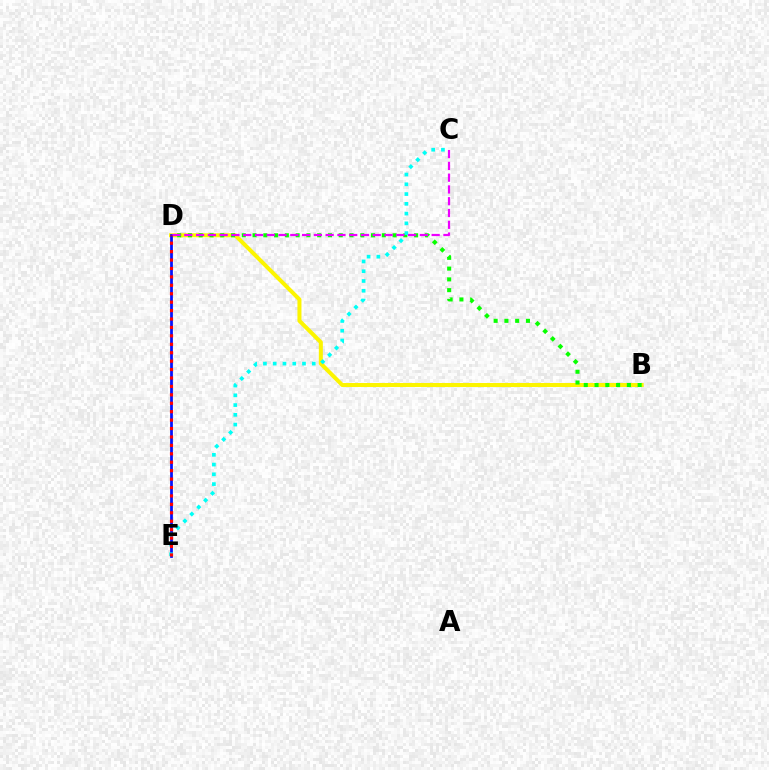{('B', 'D'): [{'color': '#fcf500', 'line_style': 'solid', 'thickness': 2.89}, {'color': '#08ff00', 'line_style': 'dotted', 'thickness': 2.93}], ('D', 'E'): [{'color': '#0010ff', 'line_style': 'solid', 'thickness': 1.98}, {'color': '#ff0000', 'line_style': 'dotted', 'thickness': 2.29}], ('C', 'E'): [{'color': '#00fff6', 'line_style': 'dotted', 'thickness': 2.65}], ('C', 'D'): [{'color': '#ee00ff', 'line_style': 'dashed', 'thickness': 1.6}]}